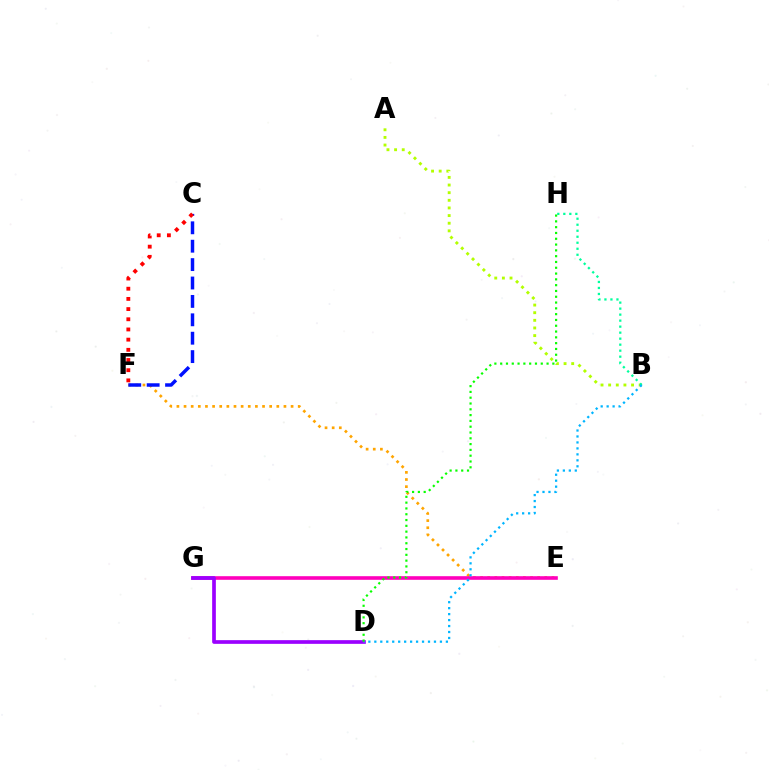{('E', 'F'): [{'color': '#ffa500', 'line_style': 'dotted', 'thickness': 1.94}], ('A', 'B'): [{'color': '#b3ff00', 'line_style': 'dotted', 'thickness': 2.07}], ('B', 'H'): [{'color': '#00ff9d', 'line_style': 'dotted', 'thickness': 1.63}], ('C', 'F'): [{'color': '#0010ff', 'line_style': 'dashed', 'thickness': 2.5}, {'color': '#ff0000', 'line_style': 'dotted', 'thickness': 2.77}], ('E', 'G'): [{'color': '#ff00bd', 'line_style': 'solid', 'thickness': 2.61}], ('D', 'G'): [{'color': '#9b00ff', 'line_style': 'solid', 'thickness': 2.66}], ('B', 'D'): [{'color': '#00b5ff', 'line_style': 'dotted', 'thickness': 1.62}], ('D', 'H'): [{'color': '#08ff00', 'line_style': 'dotted', 'thickness': 1.58}]}